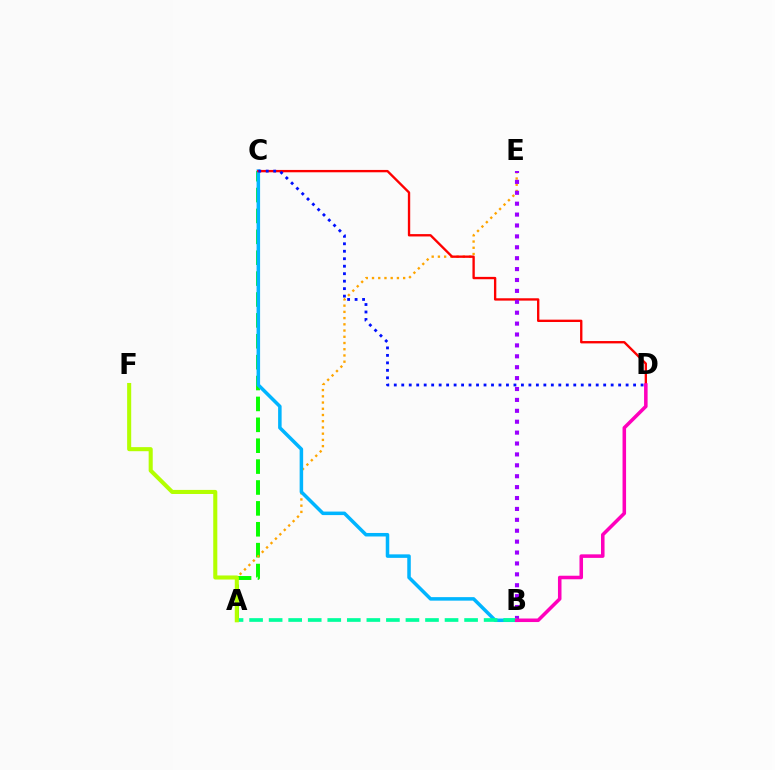{('A', 'C'): [{'color': '#08ff00', 'line_style': 'dashed', 'thickness': 2.84}], ('A', 'E'): [{'color': '#ffa500', 'line_style': 'dotted', 'thickness': 1.69}], ('B', 'C'): [{'color': '#00b5ff', 'line_style': 'solid', 'thickness': 2.53}], ('C', 'D'): [{'color': '#ff0000', 'line_style': 'solid', 'thickness': 1.69}, {'color': '#0010ff', 'line_style': 'dotted', 'thickness': 2.03}], ('B', 'E'): [{'color': '#9b00ff', 'line_style': 'dotted', 'thickness': 2.96}], ('A', 'B'): [{'color': '#00ff9d', 'line_style': 'dashed', 'thickness': 2.66}], ('A', 'F'): [{'color': '#b3ff00', 'line_style': 'solid', 'thickness': 2.93}], ('B', 'D'): [{'color': '#ff00bd', 'line_style': 'solid', 'thickness': 2.55}]}